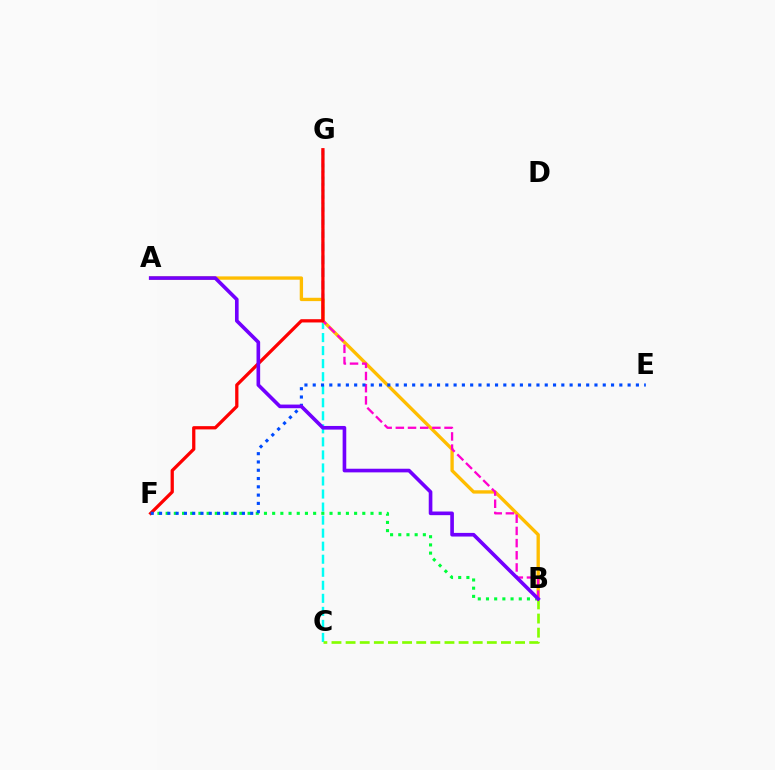{('C', 'G'): [{'color': '#00fff6', 'line_style': 'dashed', 'thickness': 1.77}], ('B', 'C'): [{'color': '#84ff00', 'line_style': 'dashed', 'thickness': 1.92}], ('B', 'F'): [{'color': '#00ff39', 'line_style': 'dotted', 'thickness': 2.23}], ('A', 'B'): [{'color': '#ffbd00', 'line_style': 'solid', 'thickness': 2.4}, {'color': '#7200ff', 'line_style': 'solid', 'thickness': 2.62}], ('B', 'G'): [{'color': '#ff00cf', 'line_style': 'dashed', 'thickness': 1.65}], ('F', 'G'): [{'color': '#ff0000', 'line_style': 'solid', 'thickness': 2.35}], ('E', 'F'): [{'color': '#004bff', 'line_style': 'dotted', 'thickness': 2.25}]}